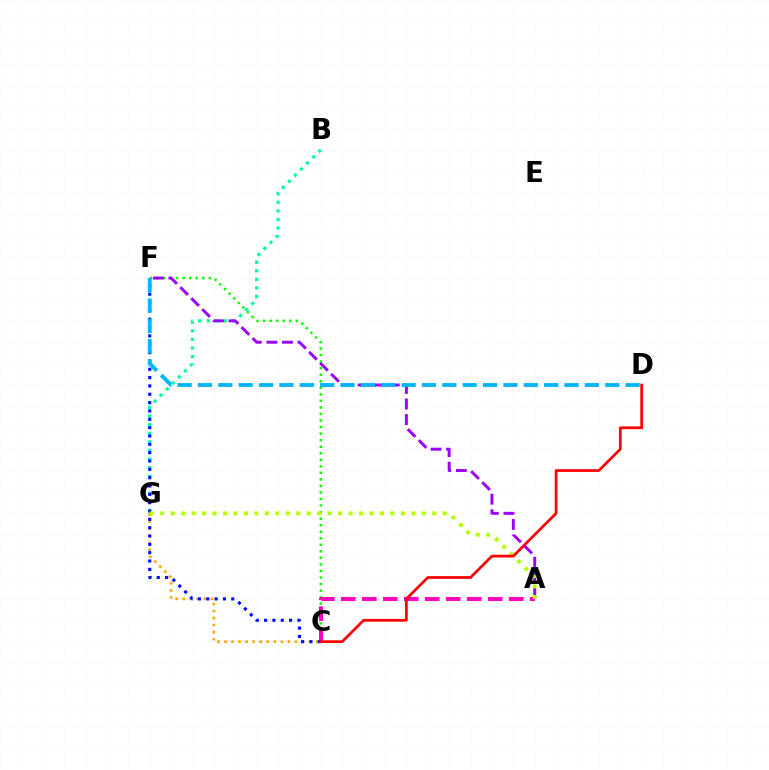{('C', 'F'): [{'color': '#08ff00', 'line_style': 'dotted', 'thickness': 1.78}, {'color': '#0010ff', 'line_style': 'dotted', 'thickness': 2.27}], ('C', 'G'): [{'color': '#ffa500', 'line_style': 'dotted', 'thickness': 1.91}], ('B', 'G'): [{'color': '#00ff9d', 'line_style': 'dotted', 'thickness': 2.33}], ('A', 'F'): [{'color': '#9b00ff', 'line_style': 'dashed', 'thickness': 2.11}], ('A', 'C'): [{'color': '#ff00bd', 'line_style': 'dashed', 'thickness': 2.85}], ('D', 'F'): [{'color': '#00b5ff', 'line_style': 'dashed', 'thickness': 2.77}], ('A', 'G'): [{'color': '#b3ff00', 'line_style': 'dotted', 'thickness': 2.84}], ('C', 'D'): [{'color': '#ff0000', 'line_style': 'solid', 'thickness': 1.95}]}